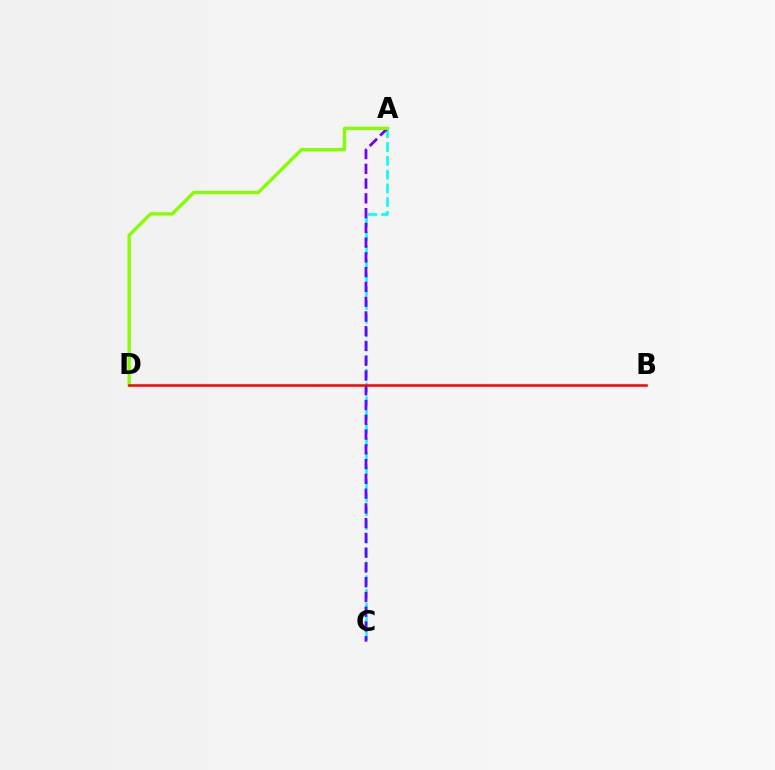{('A', 'C'): [{'color': '#00fff6', 'line_style': 'dashed', 'thickness': 1.87}, {'color': '#7200ff', 'line_style': 'dashed', 'thickness': 2.01}], ('A', 'D'): [{'color': '#84ff00', 'line_style': 'solid', 'thickness': 2.43}], ('B', 'D'): [{'color': '#ff0000', 'line_style': 'solid', 'thickness': 1.82}]}